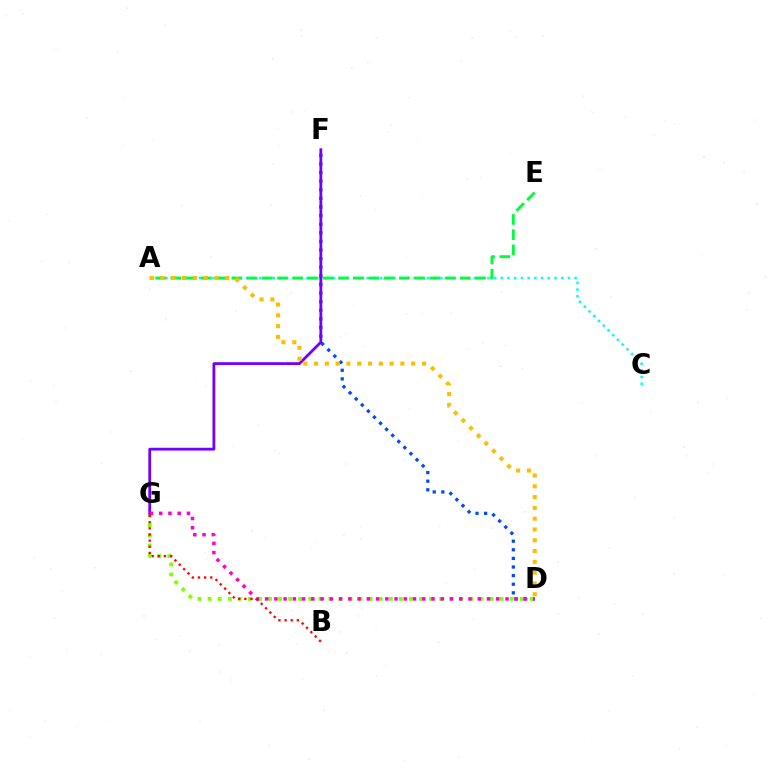{('A', 'C'): [{'color': '#00fff6', 'line_style': 'dotted', 'thickness': 1.82}], ('A', 'E'): [{'color': '#00ff39', 'line_style': 'dashed', 'thickness': 2.07}], ('D', 'F'): [{'color': '#004bff', 'line_style': 'dotted', 'thickness': 2.34}], ('D', 'G'): [{'color': '#84ff00', 'line_style': 'dotted', 'thickness': 2.74}, {'color': '#ff00cf', 'line_style': 'dotted', 'thickness': 2.51}], ('F', 'G'): [{'color': '#7200ff', 'line_style': 'solid', 'thickness': 2.02}], ('A', 'D'): [{'color': '#ffbd00', 'line_style': 'dotted', 'thickness': 2.93}], ('B', 'G'): [{'color': '#ff0000', 'line_style': 'dotted', 'thickness': 1.67}]}